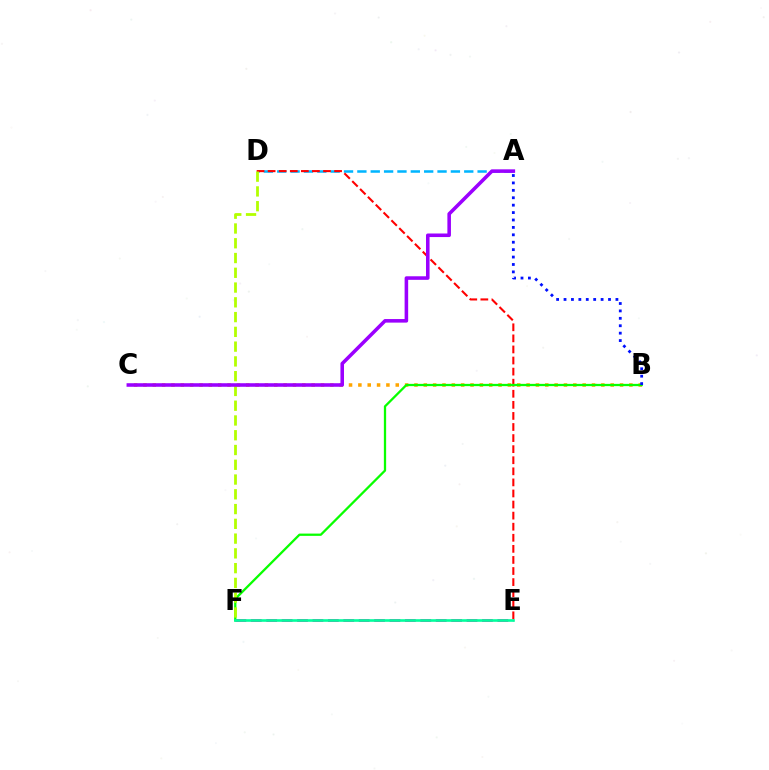{('A', 'D'): [{'color': '#00b5ff', 'line_style': 'dashed', 'thickness': 1.81}], ('B', 'C'): [{'color': '#ffa500', 'line_style': 'dotted', 'thickness': 2.54}], ('E', 'F'): [{'color': '#ff00bd', 'line_style': 'dashed', 'thickness': 2.09}, {'color': '#00ff9d', 'line_style': 'solid', 'thickness': 1.89}], ('D', 'E'): [{'color': '#ff0000', 'line_style': 'dashed', 'thickness': 1.5}], ('B', 'F'): [{'color': '#08ff00', 'line_style': 'solid', 'thickness': 1.64}], ('D', 'F'): [{'color': '#b3ff00', 'line_style': 'dashed', 'thickness': 2.01}], ('A', 'C'): [{'color': '#9b00ff', 'line_style': 'solid', 'thickness': 2.56}], ('A', 'B'): [{'color': '#0010ff', 'line_style': 'dotted', 'thickness': 2.01}]}